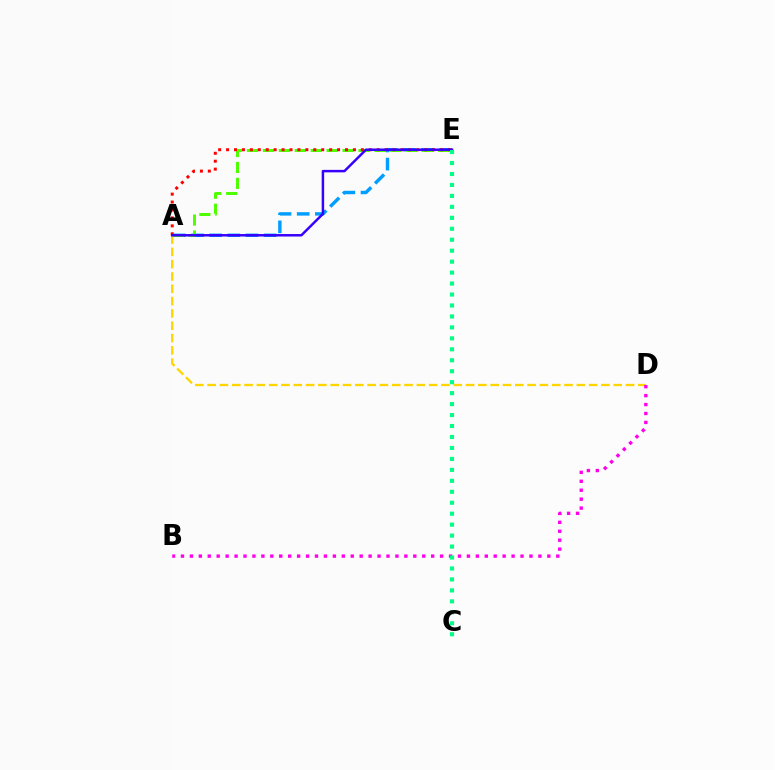{('A', 'D'): [{'color': '#ffd500', 'line_style': 'dashed', 'thickness': 1.67}], ('A', 'E'): [{'color': '#009eff', 'line_style': 'dashed', 'thickness': 2.47}, {'color': '#4fff00', 'line_style': 'dashed', 'thickness': 2.16}, {'color': '#ff0000', 'line_style': 'dotted', 'thickness': 2.15}, {'color': '#3700ff', 'line_style': 'solid', 'thickness': 1.79}], ('B', 'D'): [{'color': '#ff00ed', 'line_style': 'dotted', 'thickness': 2.43}], ('C', 'E'): [{'color': '#00ff86', 'line_style': 'dotted', 'thickness': 2.98}]}